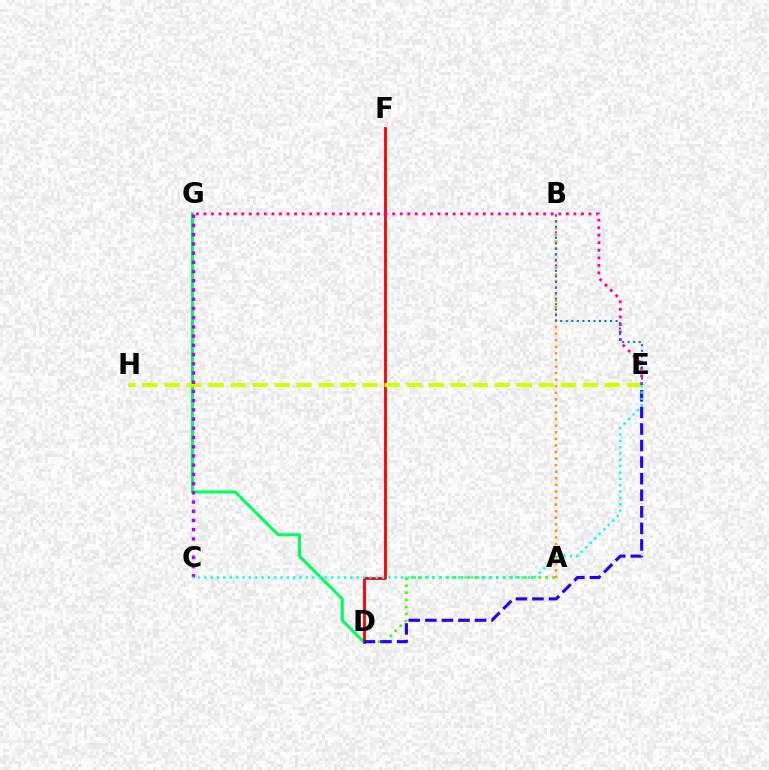{('D', 'G'): [{'color': '#00ff5c', 'line_style': 'solid', 'thickness': 2.2}], ('D', 'F'): [{'color': '#ff0000', 'line_style': 'solid', 'thickness': 2.04}], ('E', 'H'): [{'color': '#d1ff00', 'line_style': 'dashed', 'thickness': 2.99}], ('A', 'D'): [{'color': '#3dff00', 'line_style': 'dotted', 'thickness': 1.92}], ('D', 'E'): [{'color': '#2500ff', 'line_style': 'dashed', 'thickness': 2.25}], ('E', 'G'): [{'color': '#ff00ac', 'line_style': 'dotted', 'thickness': 2.05}], ('C', 'G'): [{'color': '#b900ff', 'line_style': 'dotted', 'thickness': 2.5}], ('C', 'E'): [{'color': '#00fff6', 'line_style': 'dotted', 'thickness': 1.72}], ('A', 'B'): [{'color': '#ff9400', 'line_style': 'dotted', 'thickness': 1.79}], ('B', 'E'): [{'color': '#0074ff', 'line_style': 'dotted', 'thickness': 1.5}]}